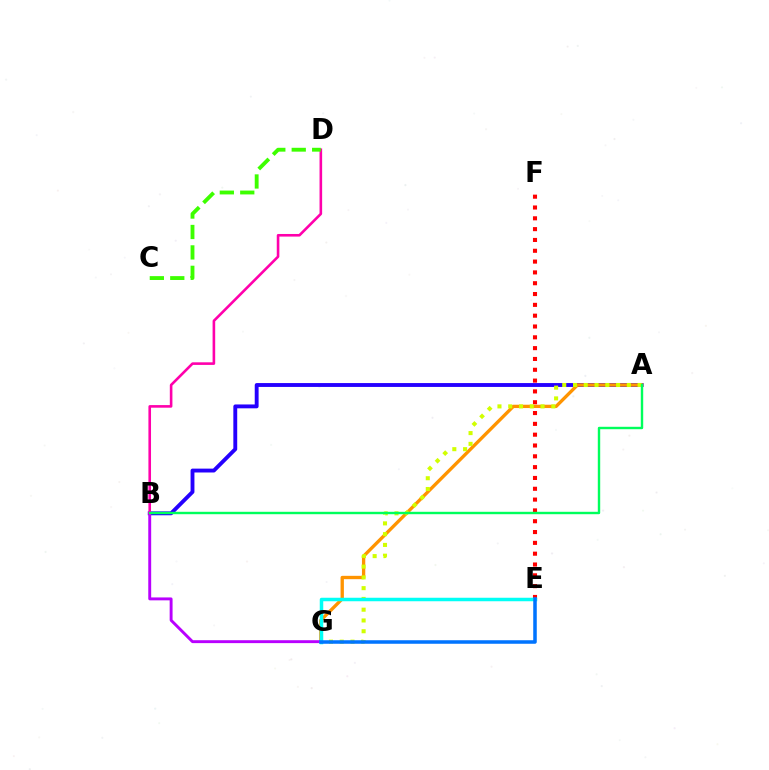{('A', 'B'): [{'color': '#2500ff', 'line_style': 'solid', 'thickness': 2.78}, {'color': '#00ff5c', 'line_style': 'solid', 'thickness': 1.73}], ('A', 'G'): [{'color': '#ff9400', 'line_style': 'solid', 'thickness': 2.4}, {'color': '#d1ff00', 'line_style': 'dotted', 'thickness': 2.93}], ('E', 'F'): [{'color': '#ff0000', 'line_style': 'dotted', 'thickness': 2.94}], ('B', 'G'): [{'color': '#b900ff', 'line_style': 'solid', 'thickness': 2.09}], ('B', 'D'): [{'color': '#ff00ac', 'line_style': 'solid', 'thickness': 1.88}], ('C', 'D'): [{'color': '#3dff00', 'line_style': 'dashed', 'thickness': 2.78}], ('E', 'G'): [{'color': '#00fff6', 'line_style': 'solid', 'thickness': 2.52}, {'color': '#0074ff', 'line_style': 'solid', 'thickness': 2.54}]}